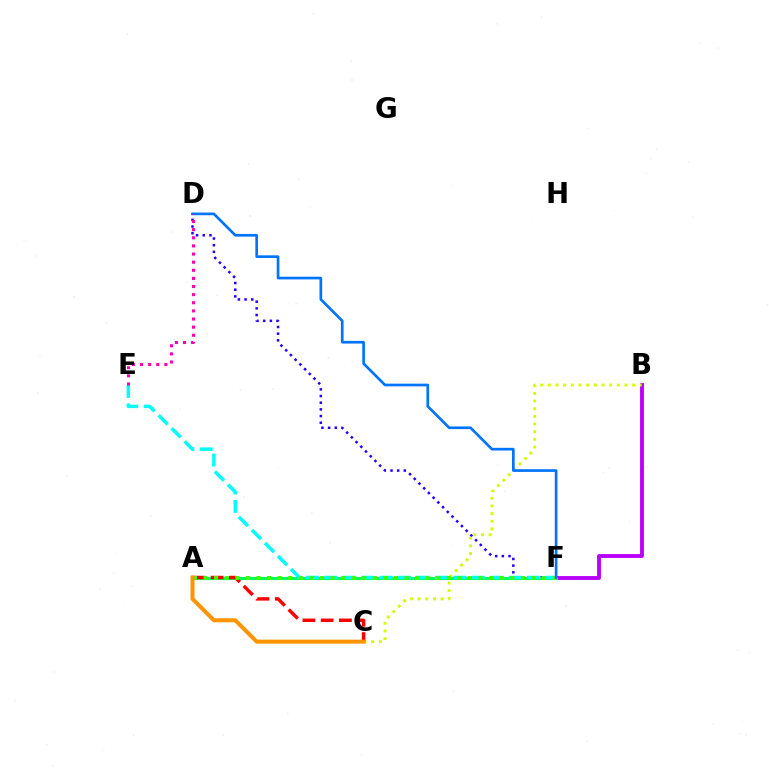{('D', 'F'): [{'color': '#2500ff', 'line_style': 'dotted', 'thickness': 1.81}, {'color': '#0074ff', 'line_style': 'solid', 'thickness': 1.93}], ('B', 'F'): [{'color': '#b900ff', 'line_style': 'solid', 'thickness': 2.78}], ('A', 'F'): [{'color': '#00ff5c', 'line_style': 'solid', 'thickness': 2.24}, {'color': '#3dff00', 'line_style': 'dotted', 'thickness': 2.87}], ('E', 'F'): [{'color': '#00fff6', 'line_style': 'dashed', 'thickness': 2.5}], ('B', 'C'): [{'color': '#d1ff00', 'line_style': 'dotted', 'thickness': 2.08}], ('A', 'C'): [{'color': '#ff0000', 'line_style': 'dashed', 'thickness': 2.48}, {'color': '#ff9400', 'line_style': 'solid', 'thickness': 2.88}], ('D', 'E'): [{'color': '#ff00ac', 'line_style': 'dotted', 'thickness': 2.21}]}